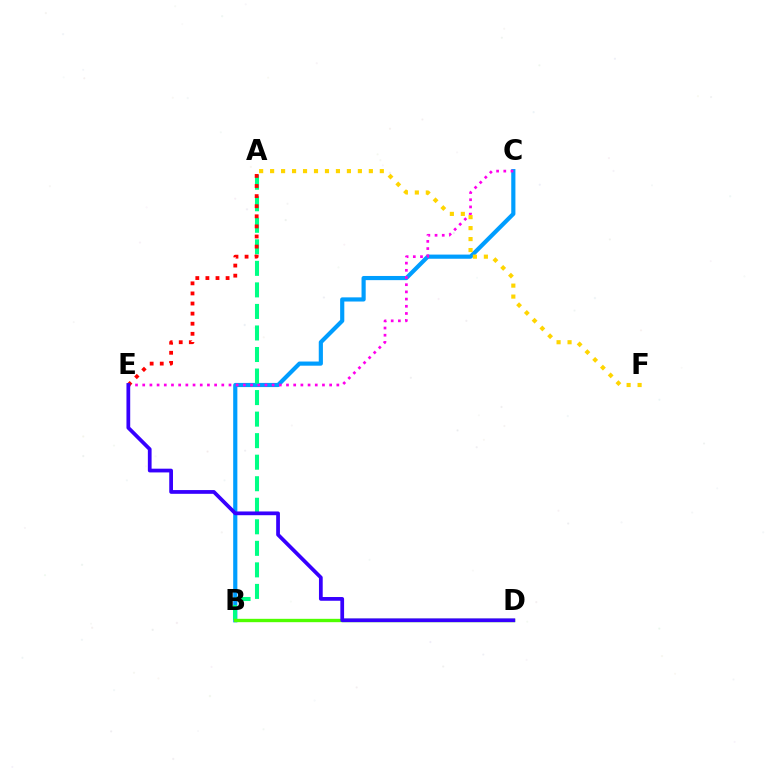{('B', 'C'): [{'color': '#009eff', 'line_style': 'solid', 'thickness': 3.0}], ('C', 'E'): [{'color': '#ff00ed', 'line_style': 'dotted', 'thickness': 1.95}], ('A', 'B'): [{'color': '#00ff86', 'line_style': 'dashed', 'thickness': 2.93}], ('A', 'E'): [{'color': '#ff0000', 'line_style': 'dotted', 'thickness': 2.74}], ('A', 'F'): [{'color': '#ffd500', 'line_style': 'dotted', 'thickness': 2.98}], ('B', 'D'): [{'color': '#4fff00', 'line_style': 'solid', 'thickness': 2.42}], ('D', 'E'): [{'color': '#3700ff', 'line_style': 'solid', 'thickness': 2.7}]}